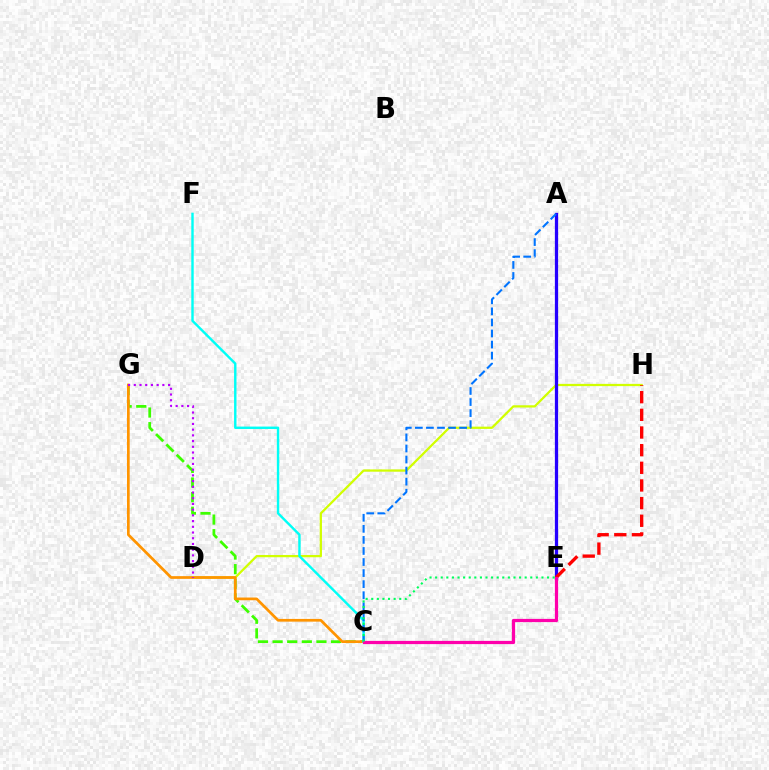{('D', 'H'): [{'color': '#d1ff00', 'line_style': 'solid', 'thickness': 1.62}], ('C', 'G'): [{'color': '#3dff00', 'line_style': 'dashed', 'thickness': 1.99}, {'color': '#ff9400', 'line_style': 'solid', 'thickness': 1.96}], ('A', 'E'): [{'color': '#2500ff', 'line_style': 'solid', 'thickness': 2.34}], ('E', 'H'): [{'color': '#ff0000', 'line_style': 'dashed', 'thickness': 2.4}], ('C', 'F'): [{'color': '#00fff6', 'line_style': 'solid', 'thickness': 1.74}], ('A', 'C'): [{'color': '#0074ff', 'line_style': 'dashed', 'thickness': 1.5}], ('C', 'E'): [{'color': '#ff00ac', 'line_style': 'solid', 'thickness': 2.32}, {'color': '#00ff5c', 'line_style': 'dotted', 'thickness': 1.52}], ('D', 'G'): [{'color': '#b900ff', 'line_style': 'dotted', 'thickness': 1.55}]}